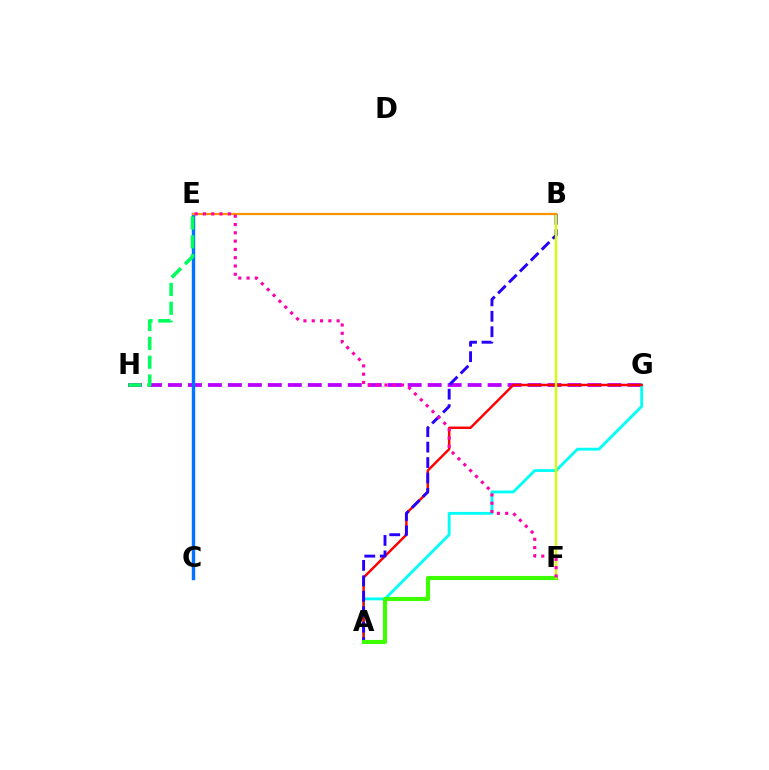{('G', 'H'): [{'color': '#b900ff', 'line_style': 'dashed', 'thickness': 2.71}], ('A', 'G'): [{'color': '#00fff6', 'line_style': 'solid', 'thickness': 2.03}, {'color': '#ff0000', 'line_style': 'solid', 'thickness': 1.76}], ('A', 'B'): [{'color': '#2500ff', 'line_style': 'dashed', 'thickness': 2.1}], ('A', 'F'): [{'color': '#3dff00', 'line_style': 'solid', 'thickness': 2.96}], ('B', 'F'): [{'color': '#d1ff00', 'line_style': 'solid', 'thickness': 1.66}], ('C', 'E'): [{'color': '#0074ff', 'line_style': 'solid', 'thickness': 2.46}], ('B', 'E'): [{'color': '#ff9400', 'line_style': 'solid', 'thickness': 1.61}], ('E', 'F'): [{'color': '#ff00ac', 'line_style': 'dotted', 'thickness': 2.25}], ('E', 'H'): [{'color': '#00ff5c', 'line_style': 'dashed', 'thickness': 2.56}]}